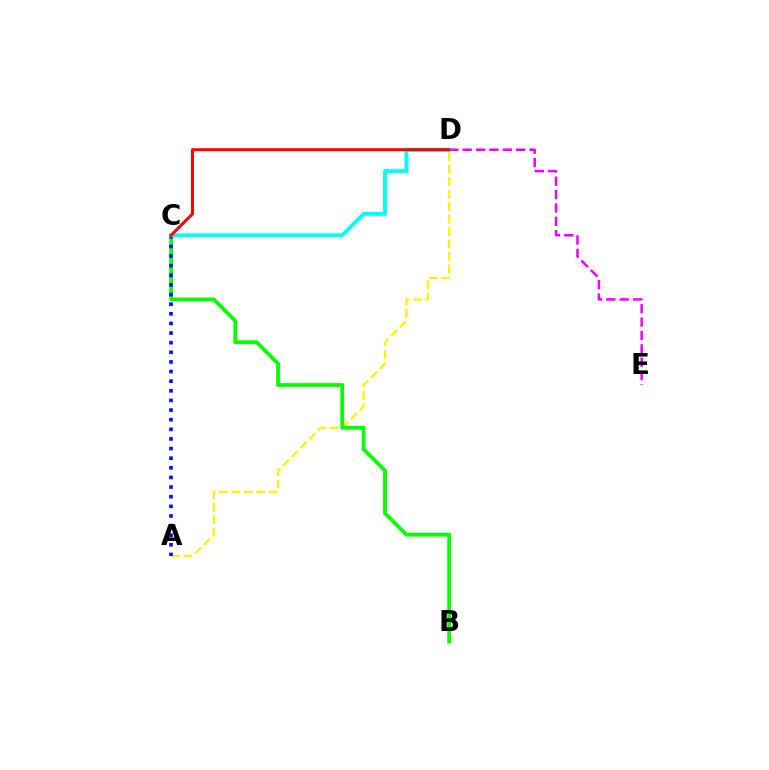{('A', 'D'): [{'color': '#fcf500', 'line_style': 'dashed', 'thickness': 1.69}], ('B', 'C'): [{'color': '#08ff00', 'line_style': 'solid', 'thickness': 2.72}], ('D', 'E'): [{'color': '#ee00ff', 'line_style': 'dashed', 'thickness': 1.82}], ('A', 'C'): [{'color': '#0010ff', 'line_style': 'dotted', 'thickness': 2.61}], ('C', 'D'): [{'color': '#00fff6', 'line_style': 'solid', 'thickness': 2.79}, {'color': '#ff0000', 'line_style': 'solid', 'thickness': 2.17}]}